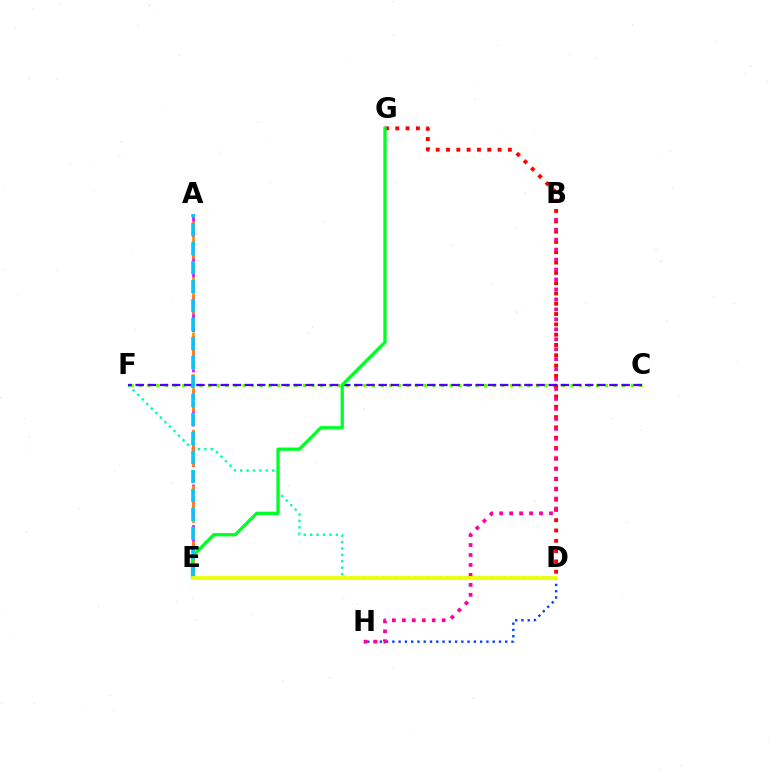{('C', 'F'): [{'color': '#66ff00', 'line_style': 'dotted', 'thickness': 2.34}, {'color': '#4f00ff', 'line_style': 'dashed', 'thickness': 1.65}], ('D', 'G'): [{'color': '#ff0000', 'line_style': 'dotted', 'thickness': 2.8}], ('D', 'H'): [{'color': '#003fff', 'line_style': 'dotted', 'thickness': 1.7}], ('D', 'F'): [{'color': '#00ffaf', 'line_style': 'dotted', 'thickness': 1.74}], ('A', 'E'): [{'color': '#d600ff', 'line_style': 'dashed', 'thickness': 1.83}, {'color': '#ff8800', 'line_style': 'dashed', 'thickness': 1.89}, {'color': '#00c7ff', 'line_style': 'dashed', 'thickness': 2.58}], ('B', 'H'): [{'color': '#ff00a0', 'line_style': 'dotted', 'thickness': 2.71}], ('E', 'G'): [{'color': '#00ff27', 'line_style': 'solid', 'thickness': 2.38}], ('D', 'E'): [{'color': '#eeff00', 'line_style': 'solid', 'thickness': 2.7}]}